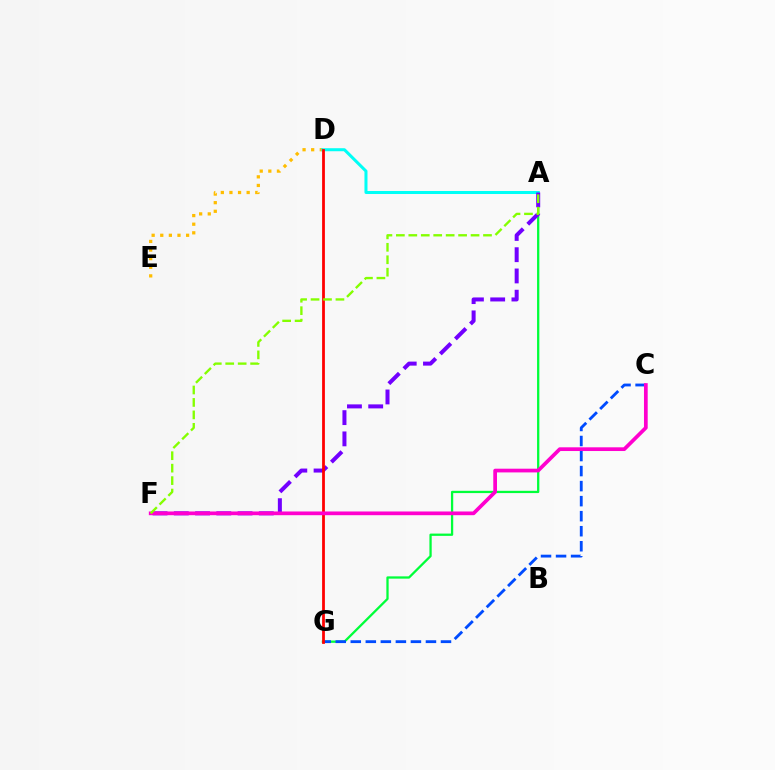{('A', 'G'): [{'color': '#00ff39', 'line_style': 'solid', 'thickness': 1.64}], ('C', 'G'): [{'color': '#004bff', 'line_style': 'dashed', 'thickness': 2.04}], ('D', 'E'): [{'color': '#ffbd00', 'line_style': 'dotted', 'thickness': 2.34}], ('A', 'D'): [{'color': '#00fff6', 'line_style': 'solid', 'thickness': 2.18}], ('A', 'F'): [{'color': '#7200ff', 'line_style': 'dashed', 'thickness': 2.89}, {'color': '#84ff00', 'line_style': 'dashed', 'thickness': 1.69}], ('D', 'G'): [{'color': '#ff0000', 'line_style': 'solid', 'thickness': 2.0}], ('C', 'F'): [{'color': '#ff00cf', 'line_style': 'solid', 'thickness': 2.67}]}